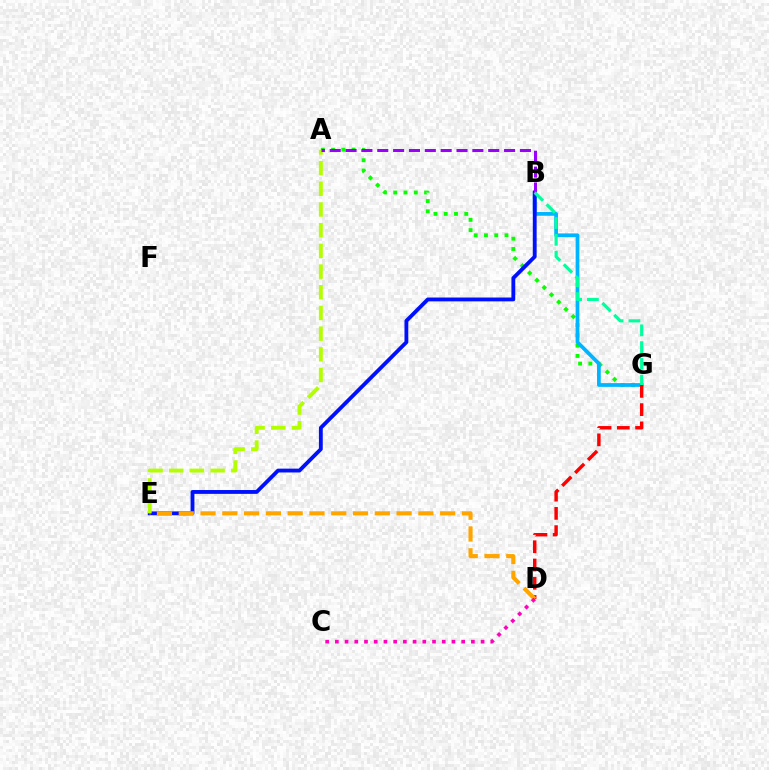{('A', 'G'): [{'color': '#08ff00', 'line_style': 'dotted', 'thickness': 2.79}], ('B', 'G'): [{'color': '#00b5ff', 'line_style': 'solid', 'thickness': 2.69}, {'color': '#00ff9d', 'line_style': 'dashed', 'thickness': 2.28}], ('D', 'G'): [{'color': '#ff0000', 'line_style': 'dashed', 'thickness': 2.48}], ('B', 'E'): [{'color': '#0010ff', 'line_style': 'solid', 'thickness': 2.76}], ('D', 'E'): [{'color': '#ffa500', 'line_style': 'dashed', 'thickness': 2.96}], ('C', 'D'): [{'color': '#ff00bd', 'line_style': 'dotted', 'thickness': 2.64}], ('A', 'E'): [{'color': '#b3ff00', 'line_style': 'dashed', 'thickness': 2.81}], ('A', 'B'): [{'color': '#9b00ff', 'line_style': 'dashed', 'thickness': 2.15}]}